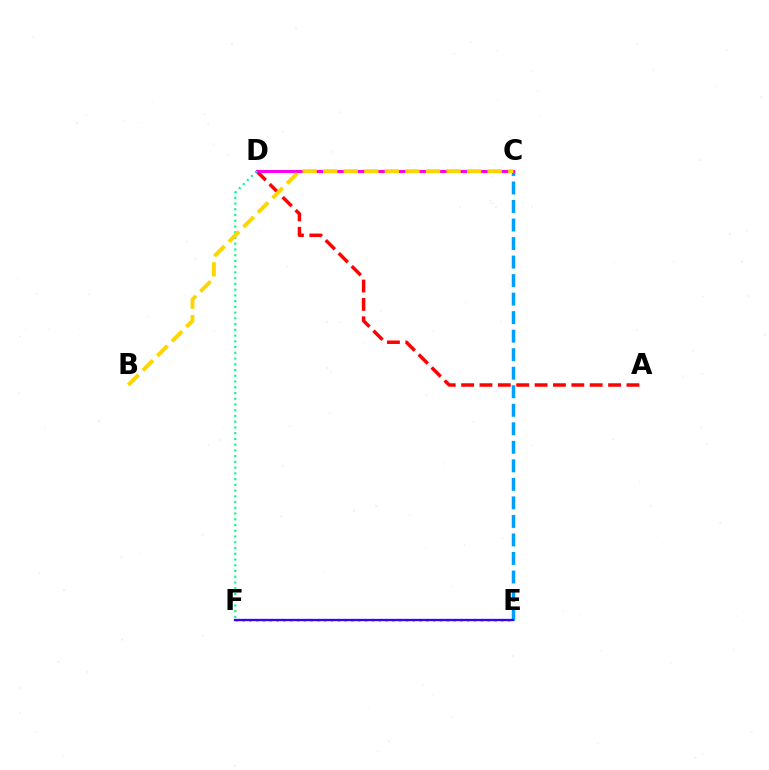{('C', 'E'): [{'color': '#009eff', 'line_style': 'dashed', 'thickness': 2.52}], ('E', 'F'): [{'color': '#4fff00', 'line_style': 'dotted', 'thickness': 1.85}, {'color': '#3700ff', 'line_style': 'solid', 'thickness': 1.66}], ('A', 'D'): [{'color': '#ff0000', 'line_style': 'dashed', 'thickness': 2.5}], ('C', 'D'): [{'color': '#ff00ed', 'line_style': 'solid', 'thickness': 2.18}], ('D', 'F'): [{'color': '#00ff86', 'line_style': 'dotted', 'thickness': 1.56}], ('B', 'C'): [{'color': '#ffd500', 'line_style': 'dashed', 'thickness': 2.79}]}